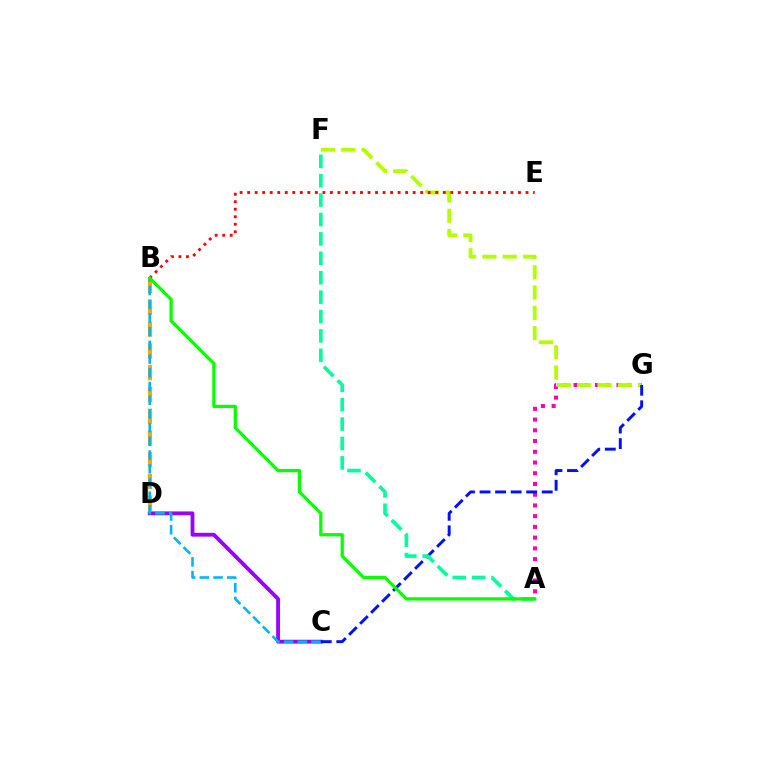{('A', 'G'): [{'color': '#ff00bd', 'line_style': 'dotted', 'thickness': 2.92}], ('B', 'D'): [{'color': '#ffa500', 'line_style': 'dashed', 'thickness': 2.96}], ('F', 'G'): [{'color': '#b3ff00', 'line_style': 'dashed', 'thickness': 2.76}], ('C', 'D'): [{'color': '#9b00ff', 'line_style': 'solid', 'thickness': 2.74}], ('B', 'E'): [{'color': '#ff0000', 'line_style': 'dotted', 'thickness': 2.04}], ('B', 'C'): [{'color': '#00b5ff', 'line_style': 'dashed', 'thickness': 1.86}], ('C', 'G'): [{'color': '#0010ff', 'line_style': 'dashed', 'thickness': 2.11}], ('A', 'F'): [{'color': '#00ff9d', 'line_style': 'dashed', 'thickness': 2.64}], ('A', 'B'): [{'color': '#08ff00', 'line_style': 'solid', 'thickness': 2.34}]}